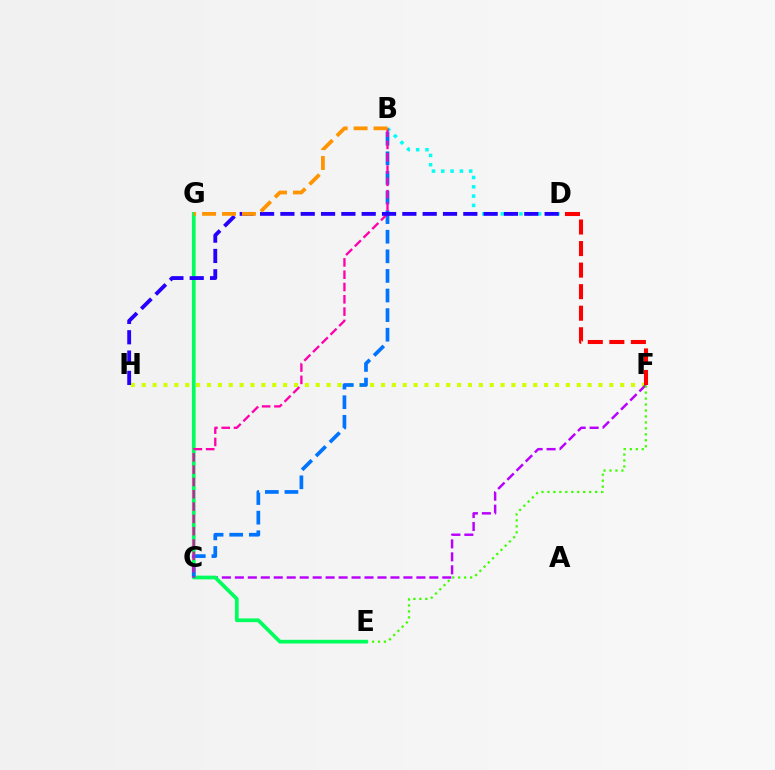{('F', 'H'): [{'color': '#d1ff00', 'line_style': 'dotted', 'thickness': 2.95}], ('C', 'F'): [{'color': '#b900ff', 'line_style': 'dashed', 'thickness': 1.76}], ('E', 'F'): [{'color': '#3dff00', 'line_style': 'dotted', 'thickness': 1.62}], ('E', 'G'): [{'color': '#00ff5c', 'line_style': 'solid', 'thickness': 2.68}], ('B', 'D'): [{'color': '#00fff6', 'line_style': 'dotted', 'thickness': 2.53}], ('B', 'C'): [{'color': '#0074ff', 'line_style': 'dashed', 'thickness': 2.66}, {'color': '#ff00ac', 'line_style': 'dashed', 'thickness': 1.67}], ('D', 'H'): [{'color': '#2500ff', 'line_style': 'dashed', 'thickness': 2.76}], ('D', 'F'): [{'color': '#ff0000', 'line_style': 'dashed', 'thickness': 2.93}], ('B', 'G'): [{'color': '#ff9400', 'line_style': 'dashed', 'thickness': 2.71}]}